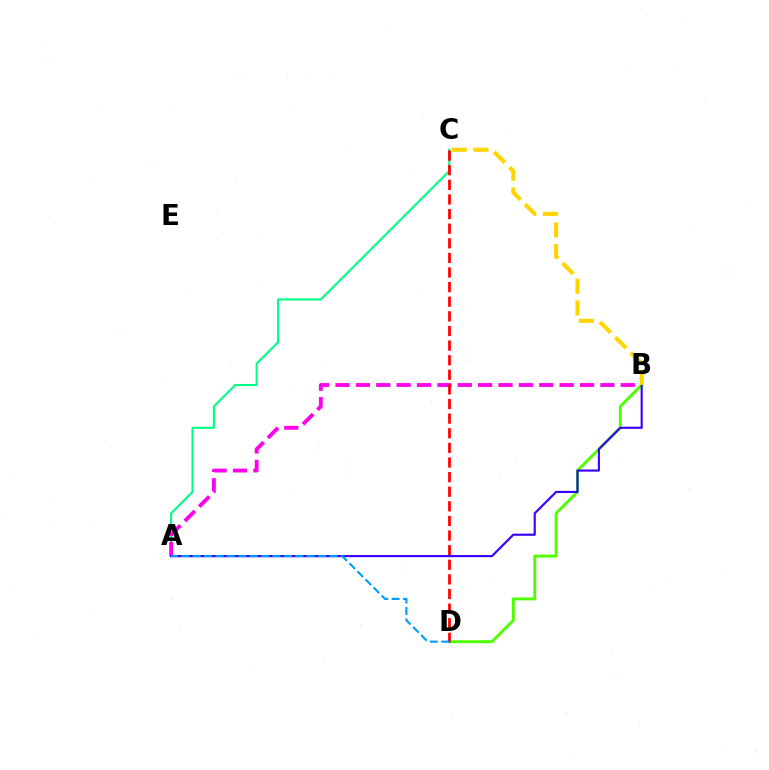{('A', 'C'): [{'color': '#00ff86', 'line_style': 'solid', 'thickness': 1.52}], ('A', 'B'): [{'color': '#ff00ed', 'line_style': 'dashed', 'thickness': 2.77}, {'color': '#3700ff', 'line_style': 'solid', 'thickness': 1.54}], ('B', 'D'): [{'color': '#4fff00', 'line_style': 'solid', 'thickness': 2.09}], ('C', 'D'): [{'color': '#ff0000', 'line_style': 'dashed', 'thickness': 1.99}], ('A', 'D'): [{'color': '#009eff', 'line_style': 'dashed', 'thickness': 1.55}], ('B', 'C'): [{'color': '#ffd500', 'line_style': 'dashed', 'thickness': 2.95}]}